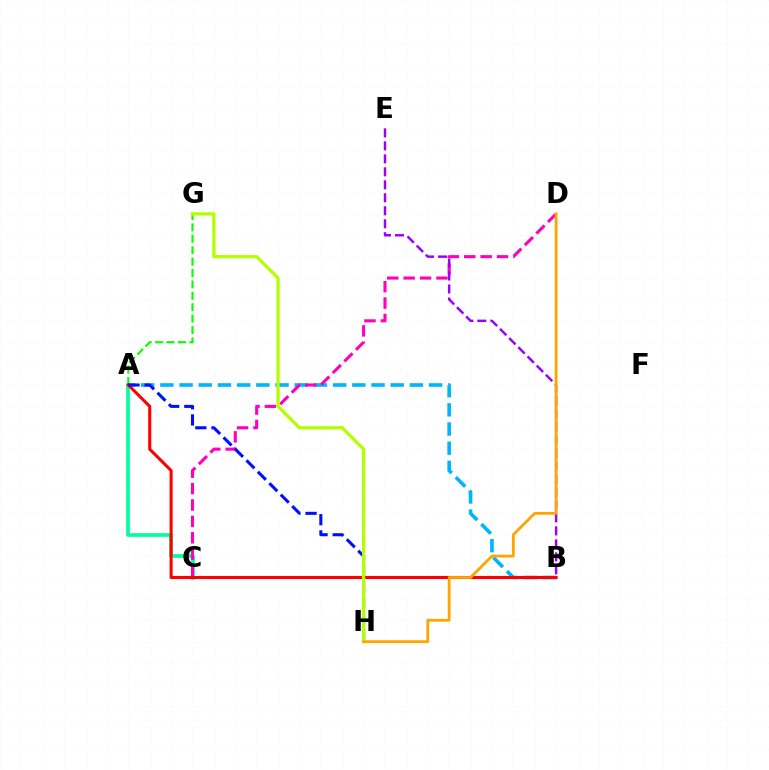{('A', 'C'): [{'color': '#00ff9d', 'line_style': 'solid', 'thickness': 2.65}], ('A', 'G'): [{'color': '#08ff00', 'line_style': 'dashed', 'thickness': 1.55}], ('A', 'B'): [{'color': '#00b5ff', 'line_style': 'dashed', 'thickness': 2.61}, {'color': '#ff0000', 'line_style': 'solid', 'thickness': 2.21}], ('C', 'D'): [{'color': '#ff00bd', 'line_style': 'dashed', 'thickness': 2.23}], ('A', 'H'): [{'color': '#0010ff', 'line_style': 'dashed', 'thickness': 2.2}], ('G', 'H'): [{'color': '#b3ff00', 'line_style': 'solid', 'thickness': 2.34}], ('B', 'E'): [{'color': '#9b00ff', 'line_style': 'dashed', 'thickness': 1.76}], ('D', 'H'): [{'color': '#ffa500', 'line_style': 'solid', 'thickness': 2.02}]}